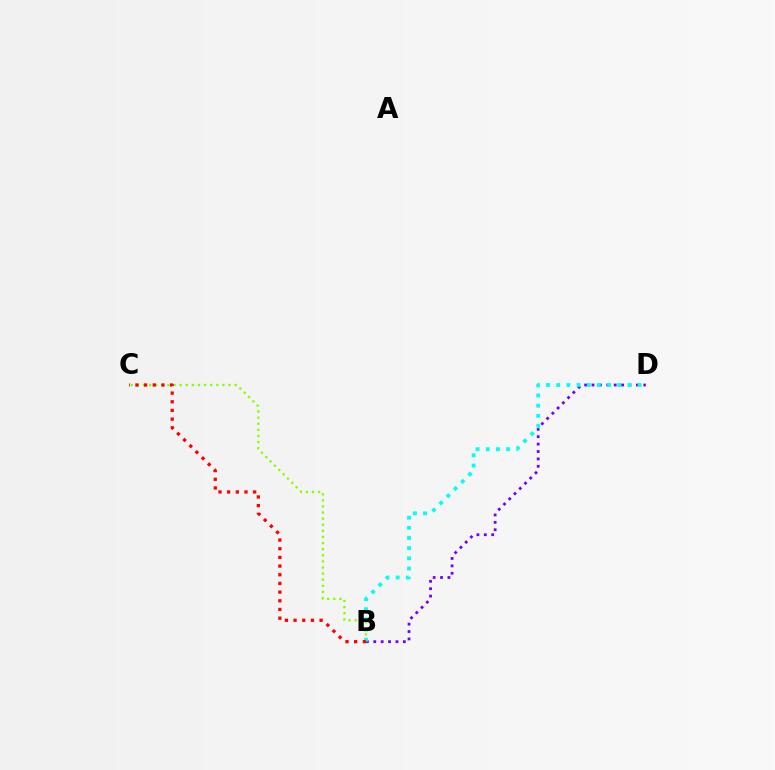{('B', 'C'): [{'color': '#84ff00', 'line_style': 'dotted', 'thickness': 1.66}, {'color': '#ff0000', 'line_style': 'dotted', 'thickness': 2.36}], ('B', 'D'): [{'color': '#7200ff', 'line_style': 'dotted', 'thickness': 2.01}, {'color': '#00fff6', 'line_style': 'dotted', 'thickness': 2.76}]}